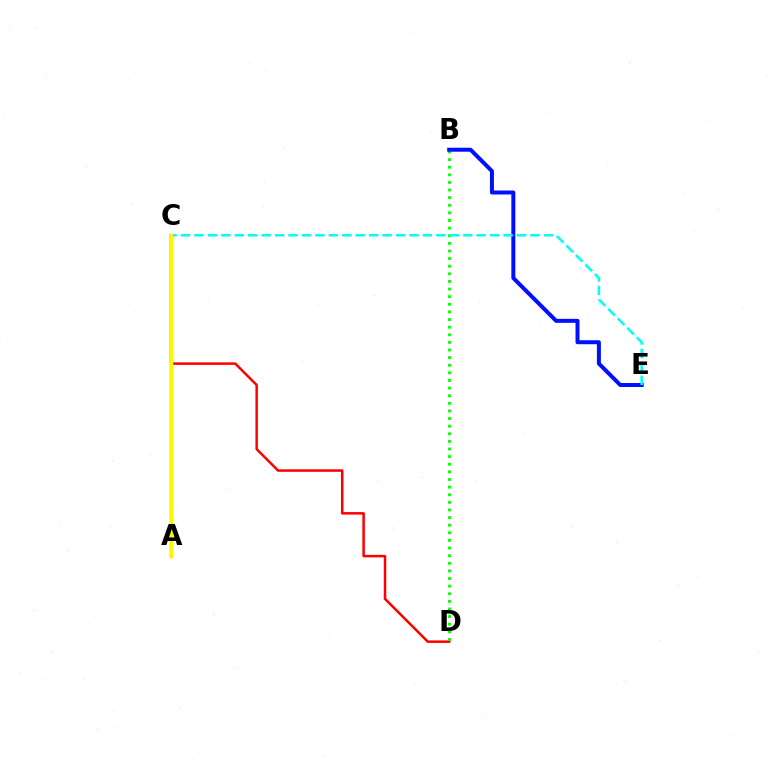{('C', 'D'): [{'color': '#ff0000', 'line_style': 'solid', 'thickness': 1.81}], ('B', 'D'): [{'color': '#08ff00', 'line_style': 'dotted', 'thickness': 2.07}], ('B', 'E'): [{'color': '#0010ff', 'line_style': 'solid', 'thickness': 2.87}], ('A', 'C'): [{'color': '#ee00ff', 'line_style': 'solid', 'thickness': 1.64}, {'color': '#fcf500', 'line_style': 'solid', 'thickness': 2.51}], ('C', 'E'): [{'color': '#00fff6', 'line_style': 'dashed', 'thickness': 1.83}]}